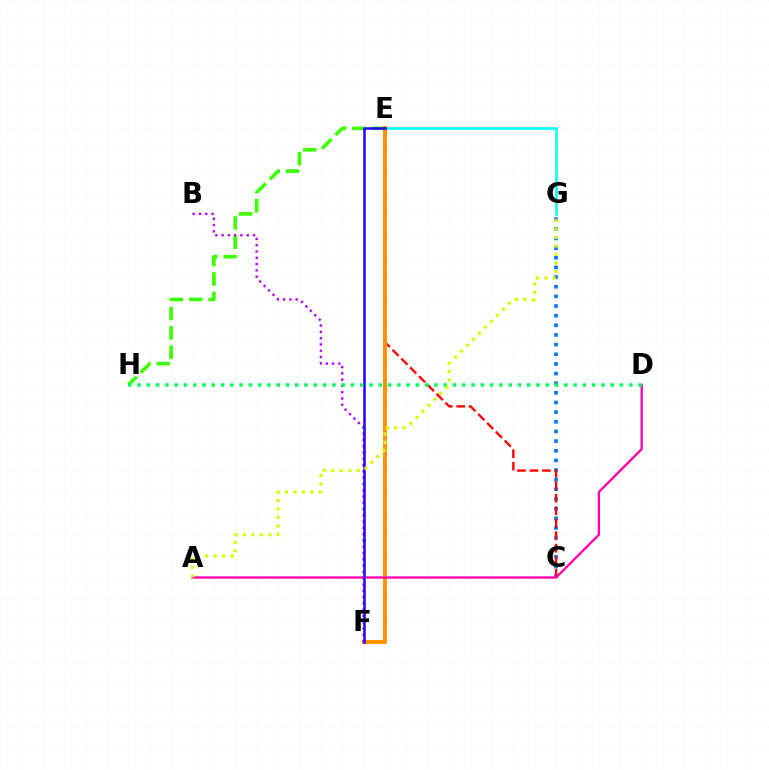{('C', 'G'): [{'color': '#0074ff', 'line_style': 'dotted', 'thickness': 2.62}], ('E', 'H'): [{'color': '#3dff00', 'line_style': 'dashed', 'thickness': 2.63}], ('C', 'E'): [{'color': '#ff0000', 'line_style': 'dashed', 'thickness': 1.69}], ('E', 'G'): [{'color': '#00fff6', 'line_style': 'solid', 'thickness': 1.88}], ('E', 'F'): [{'color': '#ff9400', 'line_style': 'solid', 'thickness': 2.93}, {'color': '#2500ff', 'line_style': 'solid', 'thickness': 1.8}], ('A', 'D'): [{'color': '#ff00ac', 'line_style': 'solid', 'thickness': 1.68}], ('B', 'F'): [{'color': '#b900ff', 'line_style': 'dotted', 'thickness': 1.71}], ('D', 'H'): [{'color': '#00ff5c', 'line_style': 'dotted', 'thickness': 2.52}], ('A', 'G'): [{'color': '#d1ff00', 'line_style': 'dotted', 'thickness': 2.3}]}